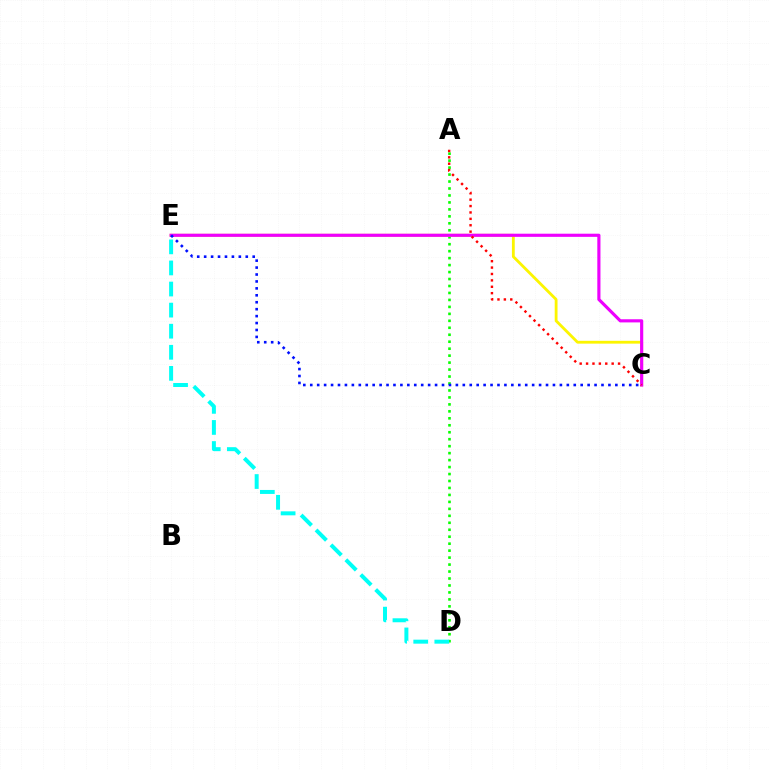{('A', 'D'): [{'color': '#08ff00', 'line_style': 'dotted', 'thickness': 1.89}], ('C', 'E'): [{'color': '#fcf500', 'line_style': 'solid', 'thickness': 2.03}, {'color': '#ee00ff', 'line_style': 'solid', 'thickness': 2.27}, {'color': '#0010ff', 'line_style': 'dotted', 'thickness': 1.88}], ('A', 'C'): [{'color': '#ff0000', 'line_style': 'dotted', 'thickness': 1.74}], ('D', 'E'): [{'color': '#00fff6', 'line_style': 'dashed', 'thickness': 2.86}]}